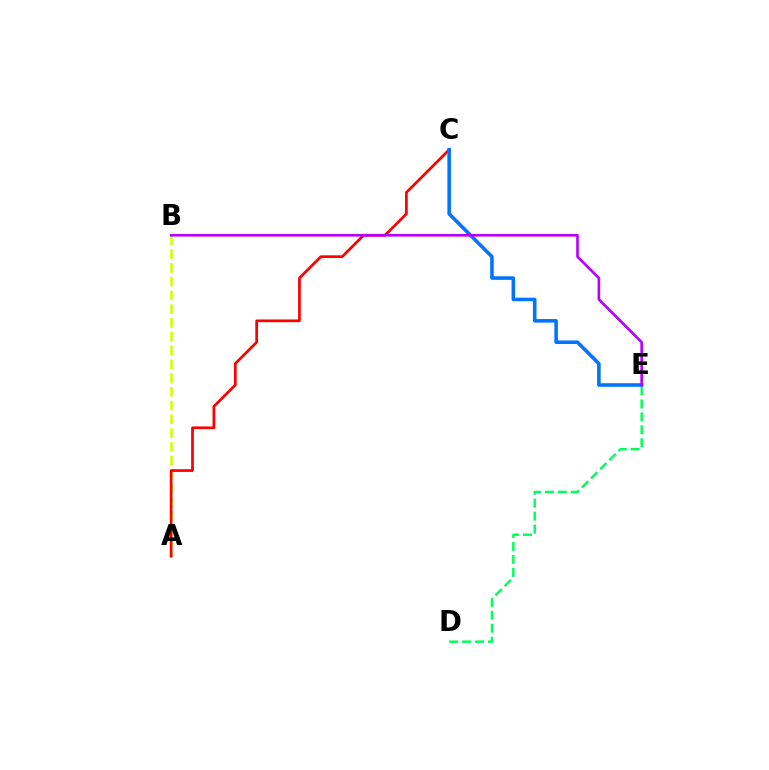{('A', 'B'): [{'color': '#d1ff00', 'line_style': 'dashed', 'thickness': 1.87}], ('A', 'C'): [{'color': '#ff0000', 'line_style': 'solid', 'thickness': 1.96}], ('D', 'E'): [{'color': '#00ff5c', 'line_style': 'dashed', 'thickness': 1.76}], ('C', 'E'): [{'color': '#0074ff', 'line_style': 'solid', 'thickness': 2.56}], ('B', 'E'): [{'color': '#b900ff', 'line_style': 'solid', 'thickness': 1.91}]}